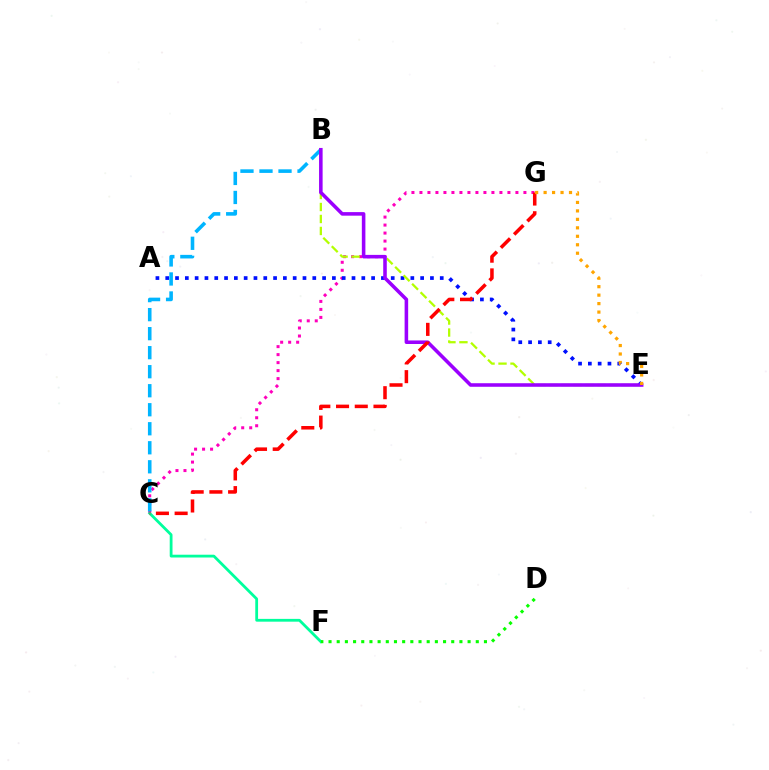{('C', 'G'): [{'color': '#ff00bd', 'line_style': 'dotted', 'thickness': 2.17}, {'color': '#ff0000', 'line_style': 'dashed', 'thickness': 2.54}], ('C', 'F'): [{'color': '#00ff9d', 'line_style': 'solid', 'thickness': 2.01}], ('A', 'E'): [{'color': '#0010ff', 'line_style': 'dotted', 'thickness': 2.66}], ('B', 'C'): [{'color': '#00b5ff', 'line_style': 'dashed', 'thickness': 2.58}], ('B', 'E'): [{'color': '#b3ff00', 'line_style': 'dashed', 'thickness': 1.63}, {'color': '#9b00ff', 'line_style': 'solid', 'thickness': 2.56}], ('D', 'F'): [{'color': '#08ff00', 'line_style': 'dotted', 'thickness': 2.22}], ('E', 'G'): [{'color': '#ffa500', 'line_style': 'dotted', 'thickness': 2.3}]}